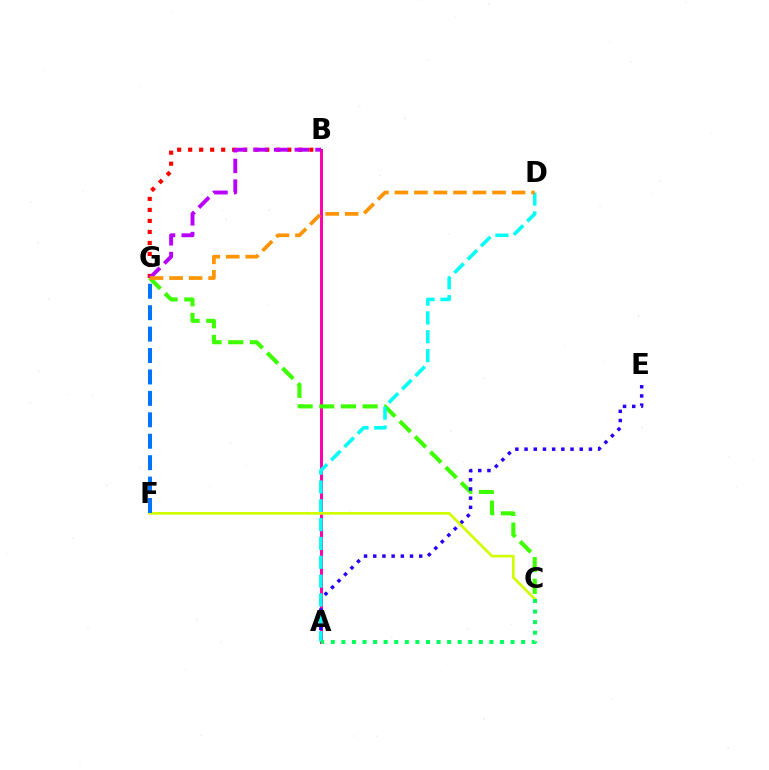{('A', 'B'): [{'color': '#ff00ac', 'line_style': 'solid', 'thickness': 2.12}], ('B', 'G'): [{'color': '#ff0000', 'line_style': 'dotted', 'thickness': 2.99}, {'color': '#b900ff', 'line_style': 'dashed', 'thickness': 2.81}], ('C', 'G'): [{'color': '#3dff00', 'line_style': 'dashed', 'thickness': 2.95}], ('A', 'E'): [{'color': '#2500ff', 'line_style': 'dotted', 'thickness': 2.5}], ('A', 'D'): [{'color': '#00fff6', 'line_style': 'dashed', 'thickness': 2.56}], ('C', 'F'): [{'color': '#d1ff00', 'line_style': 'solid', 'thickness': 1.94}], ('D', 'G'): [{'color': '#ff9400', 'line_style': 'dashed', 'thickness': 2.65}], ('F', 'G'): [{'color': '#0074ff', 'line_style': 'dashed', 'thickness': 2.91}], ('A', 'C'): [{'color': '#00ff5c', 'line_style': 'dotted', 'thickness': 2.87}]}